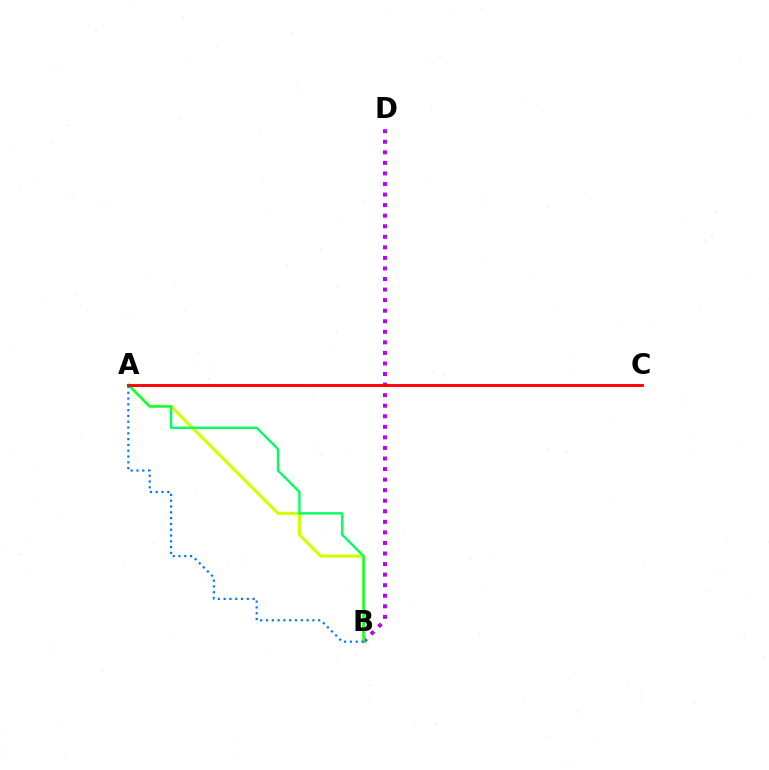{('B', 'D'): [{'color': '#b900ff', 'line_style': 'dotted', 'thickness': 2.87}], ('A', 'B'): [{'color': '#d1ff00', 'line_style': 'solid', 'thickness': 2.22}, {'color': '#00ff5c', 'line_style': 'solid', 'thickness': 1.7}, {'color': '#0074ff', 'line_style': 'dotted', 'thickness': 1.58}], ('A', 'C'): [{'color': '#ff0000', 'line_style': 'solid', 'thickness': 2.06}]}